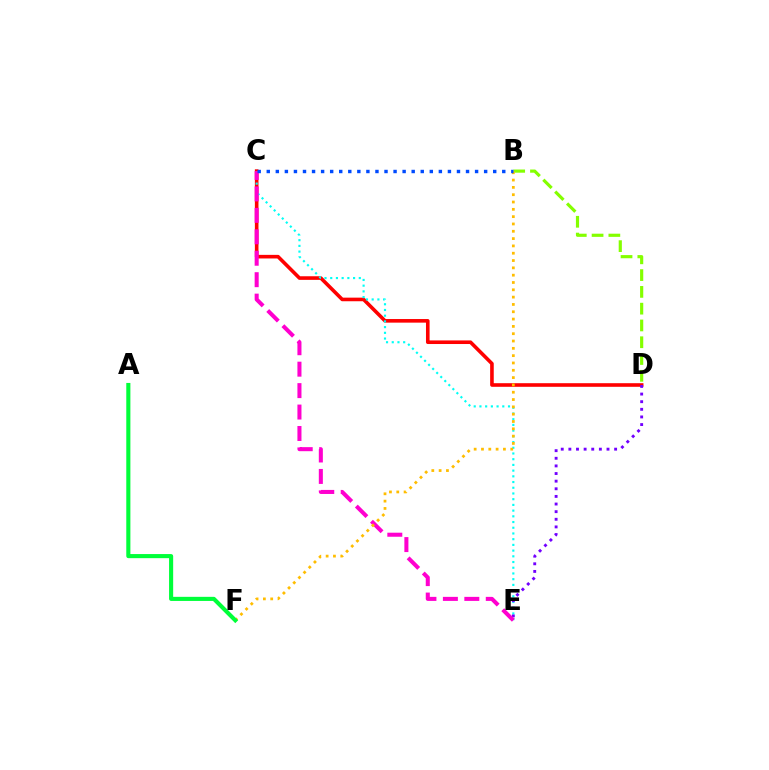{('C', 'D'): [{'color': '#ff0000', 'line_style': 'solid', 'thickness': 2.6}], ('C', 'E'): [{'color': '#00fff6', 'line_style': 'dotted', 'thickness': 1.55}, {'color': '#ff00cf', 'line_style': 'dashed', 'thickness': 2.91}], ('D', 'E'): [{'color': '#7200ff', 'line_style': 'dotted', 'thickness': 2.07}], ('B', 'D'): [{'color': '#84ff00', 'line_style': 'dashed', 'thickness': 2.28}], ('B', 'F'): [{'color': '#ffbd00', 'line_style': 'dotted', 'thickness': 1.99}], ('B', 'C'): [{'color': '#004bff', 'line_style': 'dotted', 'thickness': 2.46}], ('A', 'F'): [{'color': '#00ff39', 'line_style': 'solid', 'thickness': 2.96}]}